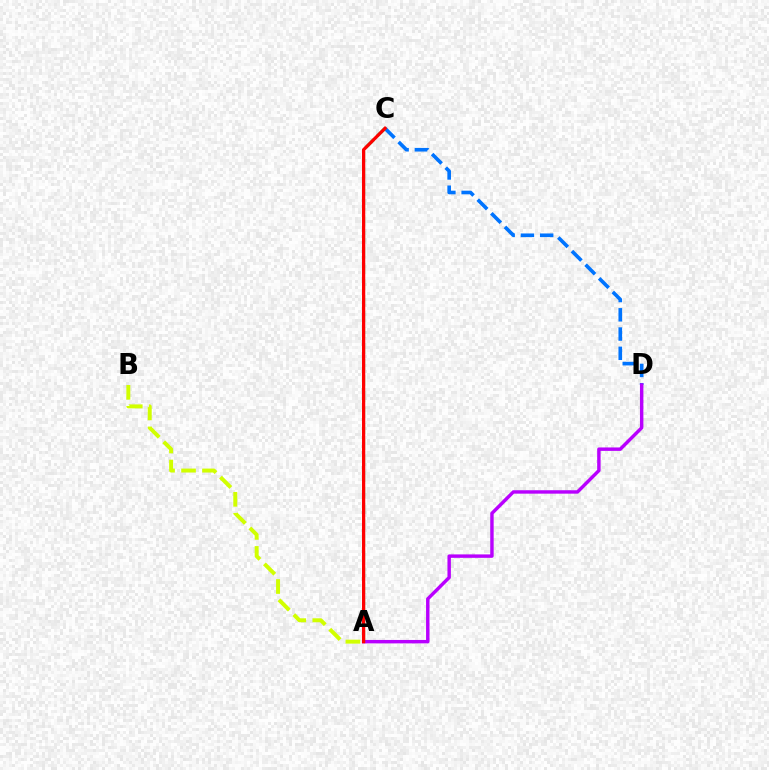{('C', 'D'): [{'color': '#0074ff', 'line_style': 'dashed', 'thickness': 2.62}], ('A', 'B'): [{'color': '#d1ff00', 'line_style': 'dashed', 'thickness': 2.85}], ('A', 'D'): [{'color': '#b900ff', 'line_style': 'solid', 'thickness': 2.47}], ('A', 'C'): [{'color': '#00ff5c', 'line_style': 'dashed', 'thickness': 2.17}, {'color': '#ff0000', 'line_style': 'solid', 'thickness': 2.35}]}